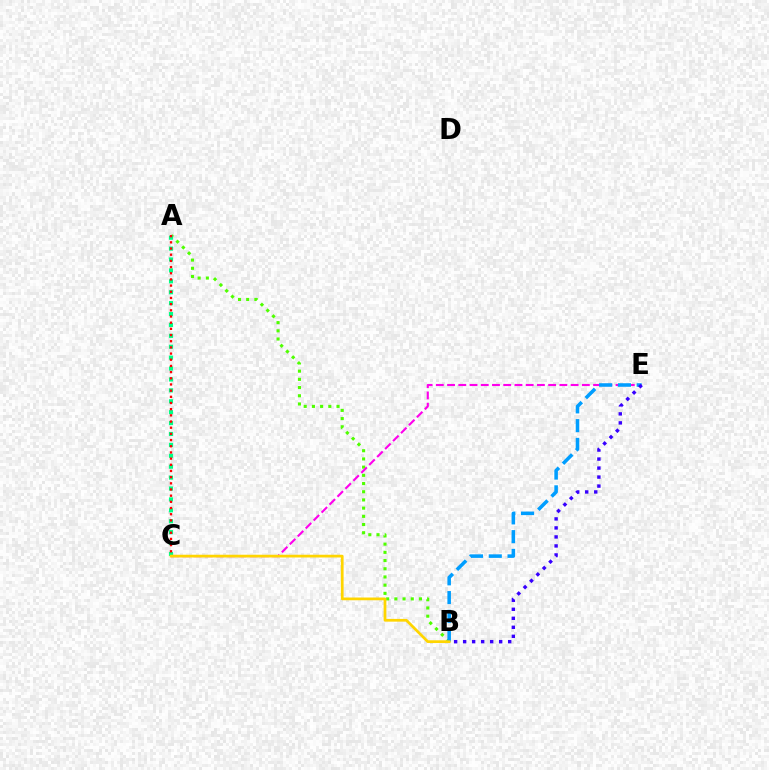{('A', 'B'): [{'color': '#4fff00', 'line_style': 'dotted', 'thickness': 2.23}], ('A', 'C'): [{'color': '#00ff86', 'line_style': 'dotted', 'thickness': 2.96}, {'color': '#ff0000', 'line_style': 'dotted', 'thickness': 1.68}], ('C', 'E'): [{'color': '#ff00ed', 'line_style': 'dashed', 'thickness': 1.53}], ('B', 'E'): [{'color': '#009eff', 'line_style': 'dashed', 'thickness': 2.55}, {'color': '#3700ff', 'line_style': 'dotted', 'thickness': 2.45}], ('B', 'C'): [{'color': '#ffd500', 'line_style': 'solid', 'thickness': 1.98}]}